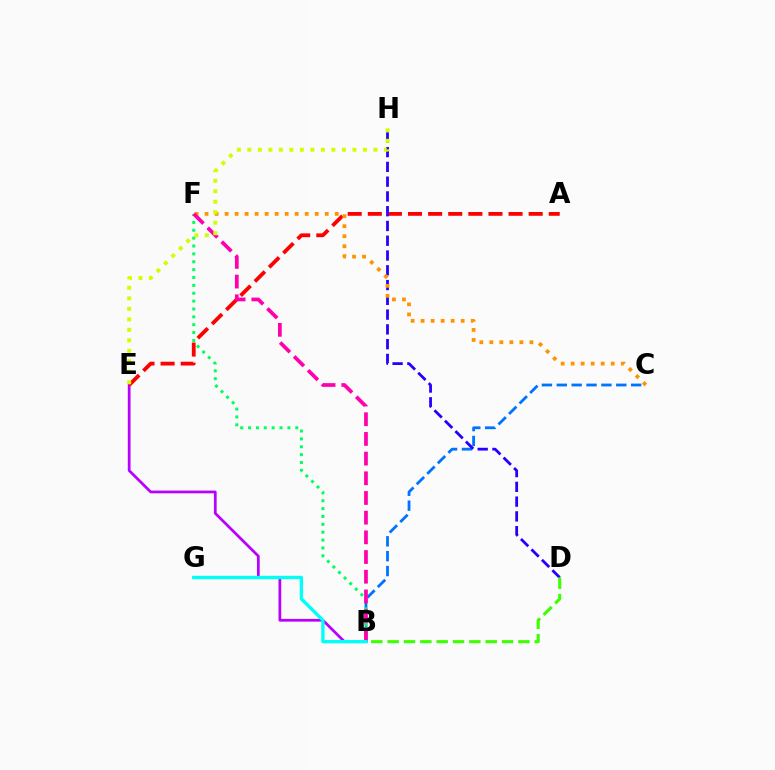{('B', 'E'): [{'color': '#b900ff', 'line_style': 'solid', 'thickness': 1.97}], ('B', 'C'): [{'color': '#0074ff', 'line_style': 'dashed', 'thickness': 2.02}], ('A', 'E'): [{'color': '#ff0000', 'line_style': 'dashed', 'thickness': 2.73}], ('D', 'H'): [{'color': '#2500ff', 'line_style': 'dashed', 'thickness': 2.01}], ('B', 'F'): [{'color': '#00ff5c', 'line_style': 'dotted', 'thickness': 2.14}, {'color': '#ff00ac', 'line_style': 'dashed', 'thickness': 2.67}], ('C', 'F'): [{'color': '#ff9400', 'line_style': 'dotted', 'thickness': 2.72}], ('B', 'D'): [{'color': '#3dff00', 'line_style': 'dashed', 'thickness': 2.22}], ('E', 'H'): [{'color': '#d1ff00', 'line_style': 'dotted', 'thickness': 2.85}], ('B', 'G'): [{'color': '#00fff6', 'line_style': 'solid', 'thickness': 2.4}]}